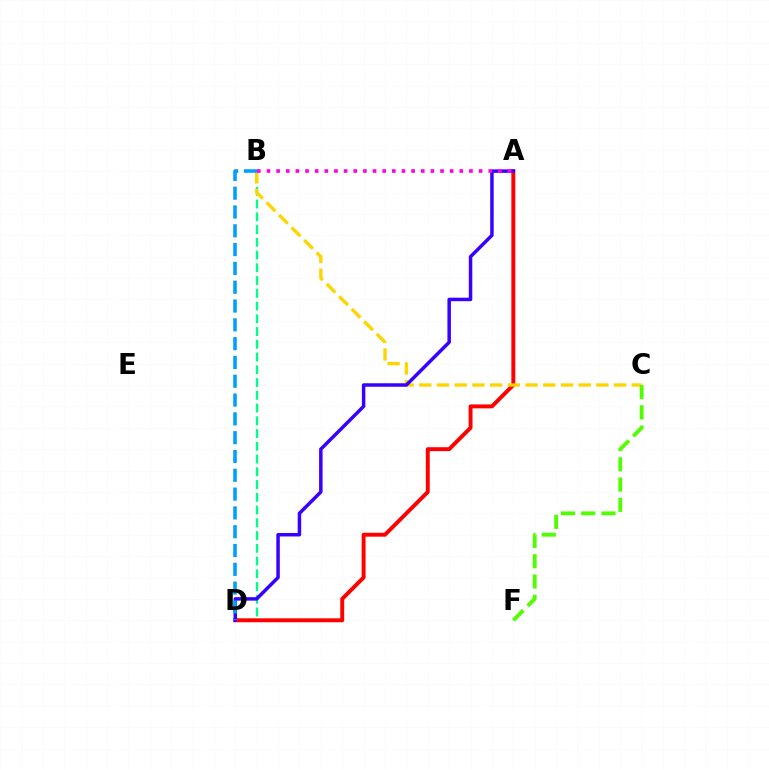{('B', 'D'): [{'color': '#00ff86', 'line_style': 'dashed', 'thickness': 1.73}, {'color': '#009eff', 'line_style': 'dashed', 'thickness': 2.56}], ('A', 'D'): [{'color': '#ff0000', 'line_style': 'solid', 'thickness': 2.83}, {'color': '#3700ff', 'line_style': 'solid', 'thickness': 2.51}], ('B', 'C'): [{'color': '#ffd500', 'line_style': 'dashed', 'thickness': 2.41}], ('C', 'F'): [{'color': '#4fff00', 'line_style': 'dashed', 'thickness': 2.75}], ('A', 'B'): [{'color': '#ff00ed', 'line_style': 'dotted', 'thickness': 2.62}]}